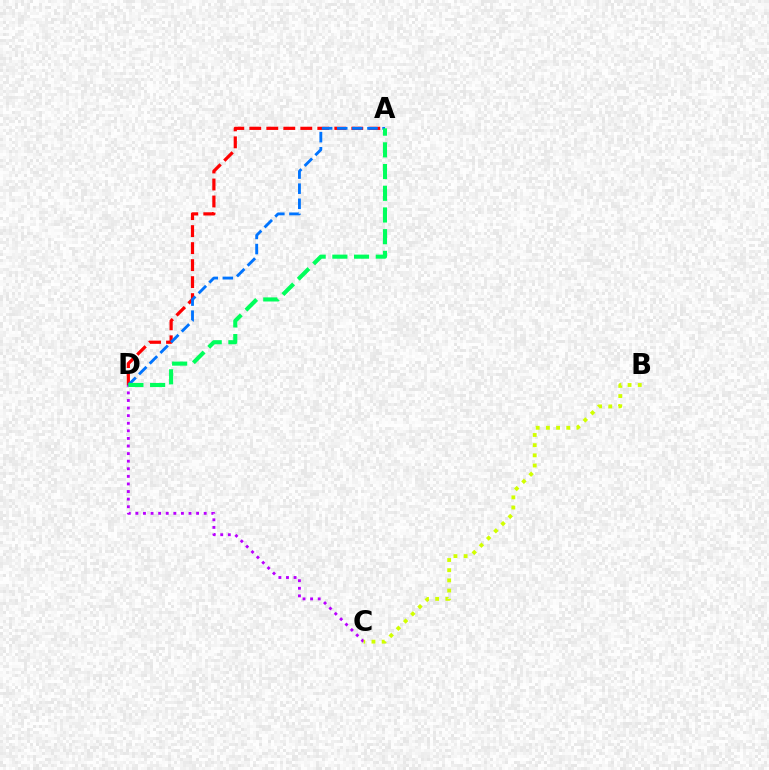{('A', 'D'): [{'color': '#ff0000', 'line_style': 'dashed', 'thickness': 2.31}, {'color': '#0074ff', 'line_style': 'dashed', 'thickness': 2.05}, {'color': '#00ff5c', 'line_style': 'dashed', 'thickness': 2.95}], ('C', 'D'): [{'color': '#b900ff', 'line_style': 'dotted', 'thickness': 2.06}], ('B', 'C'): [{'color': '#d1ff00', 'line_style': 'dotted', 'thickness': 2.77}]}